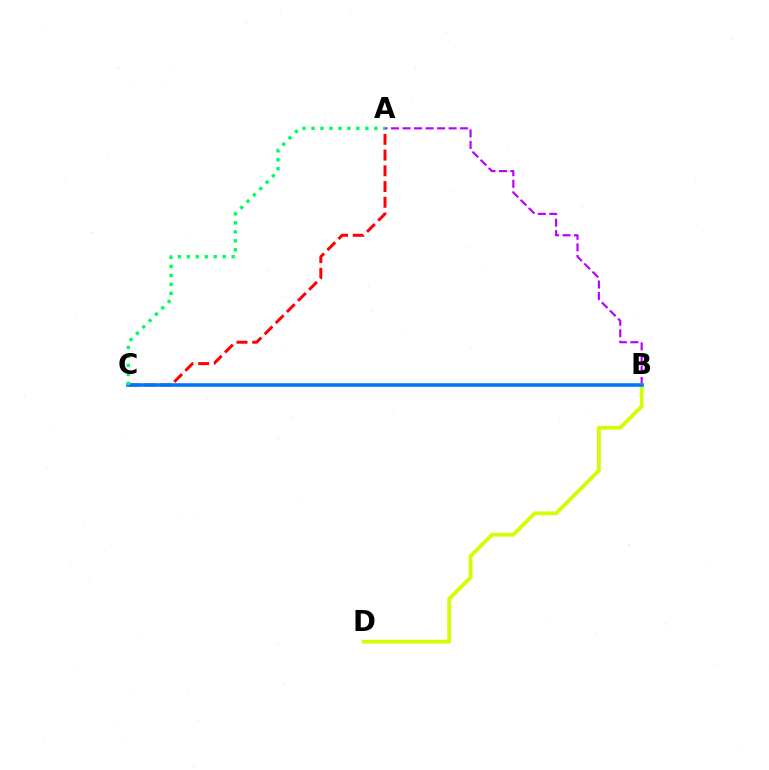{('A', 'C'): [{'color': '#ff0000', 'line_style': 'dashed', 'thickness': 2.14}, {'color': '#00ff5c', 'line_style': 'dotted', 'thickness': 2.44}], ('A', 'B'): [{'color': '#b900ff', 'line_style': 'dashed', 'thickness': 1.56}], ('B', 'D'): [{'color': '#d1ff00', 'line_style': 'solid', 'thickness': 2.7}], ('B', 'C'): [{'color': '#0074ff', 'line_style': 'solid', 'thickness': 2.56}]}